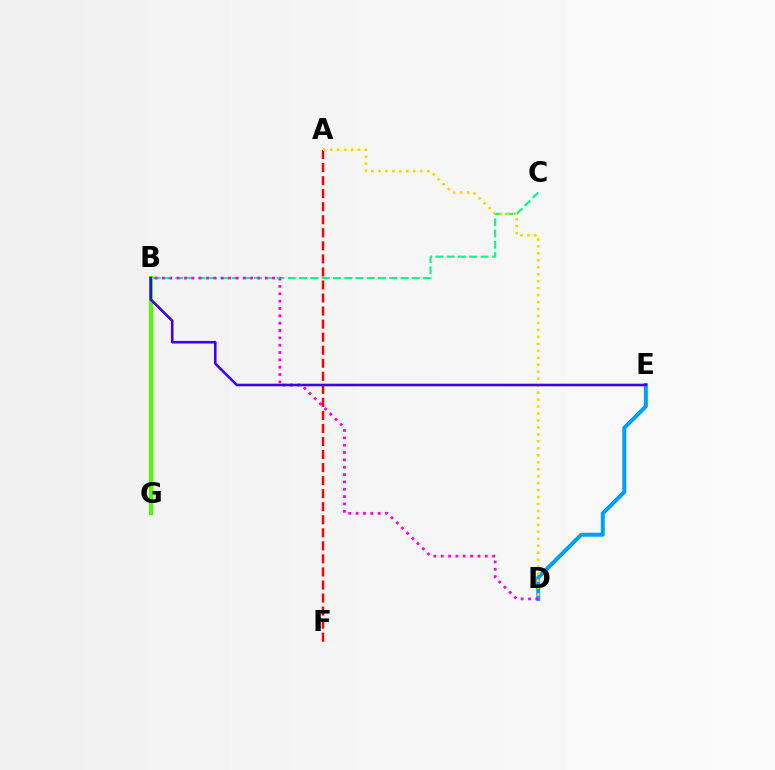{('A', 'F'): [{'color': '#ff0000', 'line_style': 'dashed', 'thickness': 1.77}], ('B', 'G'): [{'color': '#4fff00', 'line_style': 'solid', 'thickness': 2.96}], ('D', 'E'): [{'color': '#009eff', 'line_style': 'solid', 'thickness': 2.85}], ('B', 'C'): [{'color': '#00ff86', 'line_style': 'dashed', 'thickness': 1.53}], ('B', 'D'): [{'color': '#ff00ed', 'line_style': 'dotted', 'thickness': 1.99}], ('A', 'D'): [{'color': '#ffd500', 'line_style': 'dotted', 'thickness': 1.89}], ('B', 'E'): [{'color': '#3700ff', 'line_style': 'solid', 'thickness': 1.85}]}